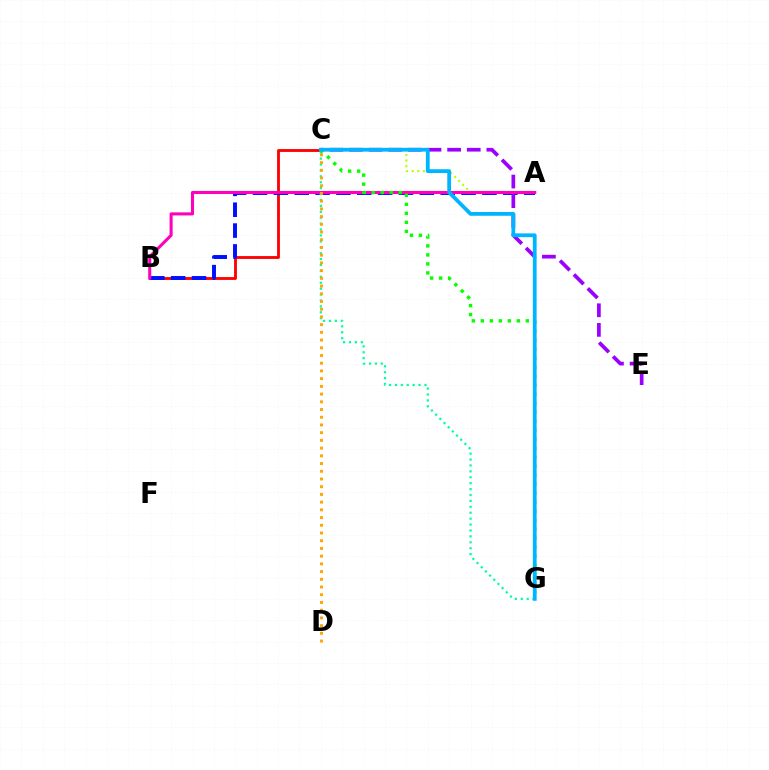{('B', 'C'): [{'color': '#ff0000', 'line_style': 'solid', 'thickness': 2.04}], ('A', 'C'): [{'color': '#b3ff00', 'line_style': 'dotted', 'thickness': 1.52}], ('A', 'B'): [{'color': '#0010ff', 'line_style': 'dashed', 'thickness': 2.83}, {'color': '#ff00bd', 'line_style': 'solid', 'thickness': 2.21}], ('C', 'E'): [{'color': '#9b00ff', 'line_style': 'dashed', 'thickness': 2.67}], ('C', 'G'): [{'color': '#00ff9d', 'line_style': 'dotted', 'thickness': 1.61}, {'color': '#08ff00', 'line_style': 'dotted', 'thickness': 2.44}, {'color': '#00b5ff', 'line_style': 'solid', 'thickness': 2.72}], ('C', 'D'): [{'color': '#ffa500', 'line_style': 'dotted', 'thickness': 2.1}]}